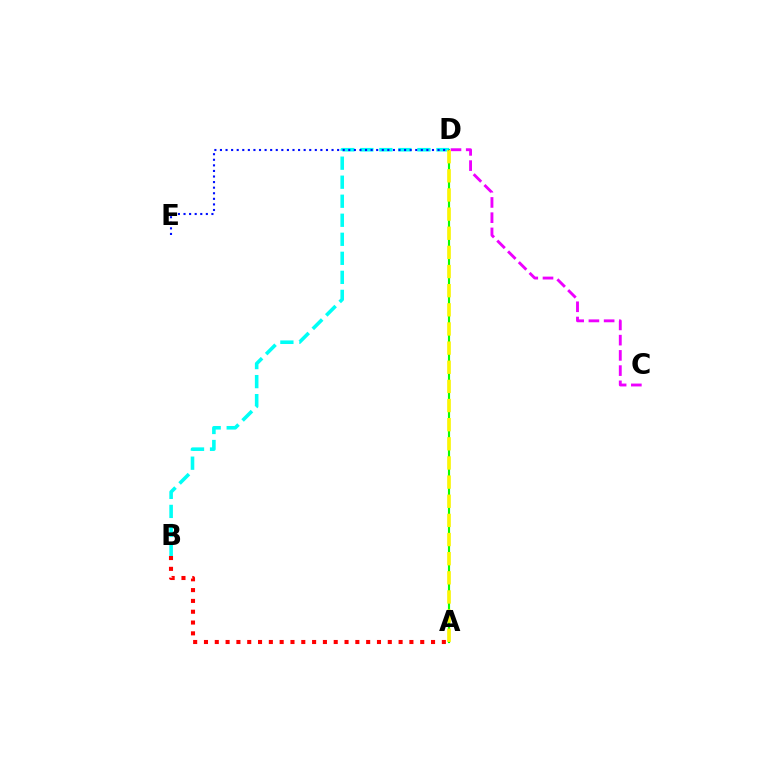{('C', 'D'): [{'color': '#ee00ff', 'line_style': 'dashed', 'thickness': 2.07}], ('A', 'D'): [{'color': '#08ff00', 'line_style': 'solid', 'thickness': 1.55}, {'color': '#fcf500', 'line_style': 'dashed', 'thickness': 2.6}], ('B', 'D'): [{'color': '#00fff6', 'line_style': 'dashed', 'thickness': 2.59}], ('D', 'E'): [{'color': '#0010ff', 'line_style': 'dotted', 'thickness': 1.52}], ('A', 'B'): [{'color': '#ff0000', 'line_style': 'dotted', 'thickness': 2.94}]}